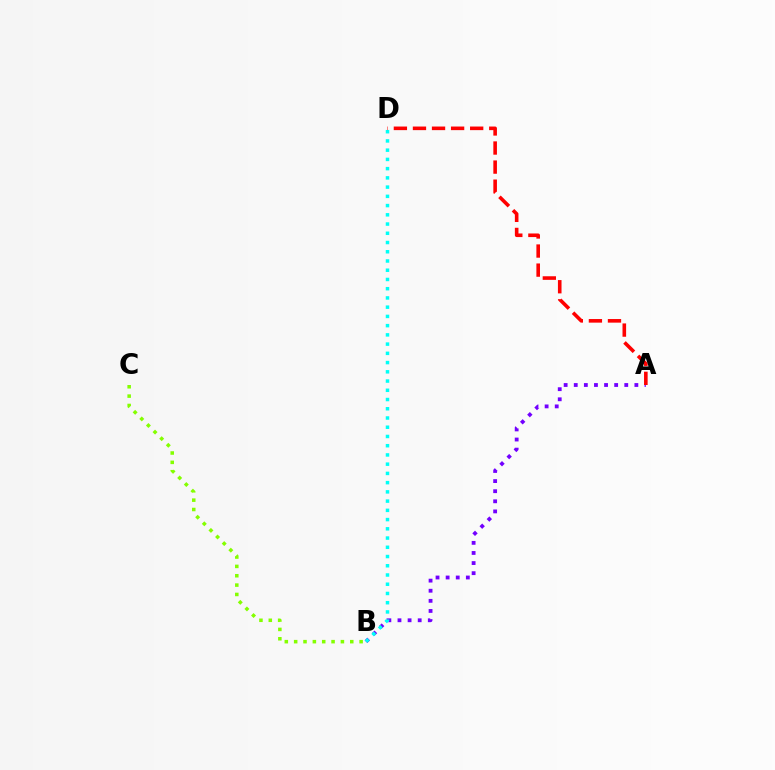{('A', 'B'): [{'color': '#7200ff', 'line_style': 'dotted', 'thickness': 2.75}], ('B', 'C'): [{'color': '#84ff00', 'line_style': 'dotted', 'thickness': 2.54}], ('B', 'D'): [{'color': '#00fff6', 'line_style': 'dotted', 'thickness': 2.51}], ('A', 'D'): [{'color': '#ff0000', 'line_style': 'dashed', 'thickness': 2.59}]}